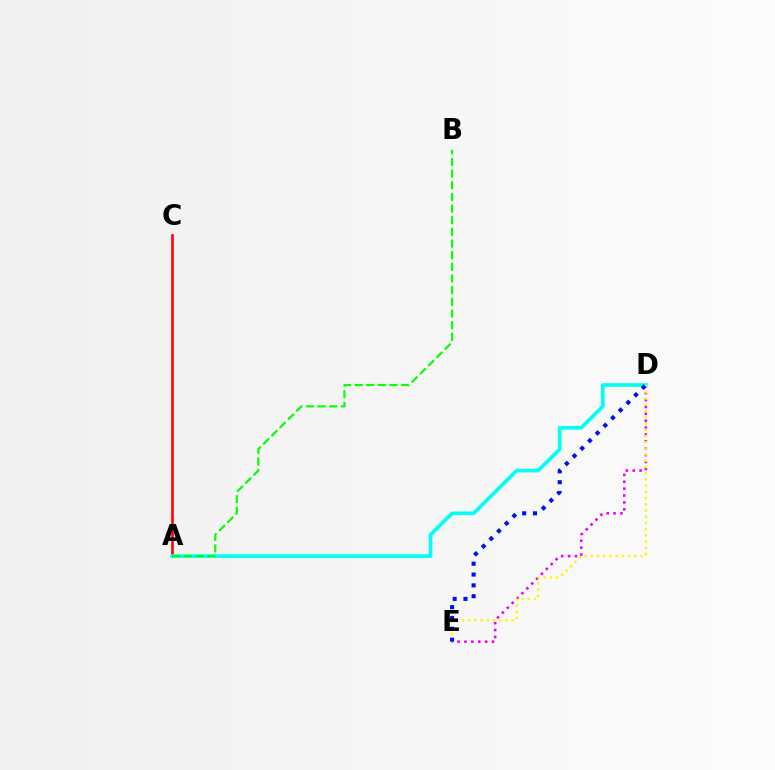{('D', 'E'): [{'color': '#ee00ff', 'line_style': 'dotted', 'thickness': 1.87}, {'color': '#fcf500', 'line_style': 'dotted', 'thickness': 1.69}, {'color': '#0010ff', 'line_style': 'dotted', 'thickness': 2.94}], ('A', 'C'): [{'color': '#ff0000', 'line_style': 'solid', 'thickness': 1.87}], ('A', 'D'): [{'color': '#00fff6', 'line_style': 'solid', 'thickness': 2.64}], ('A', 'B'): [{'color': '#08ff00', 'line_style': 'dashed', 'thickness': 1.58}]}